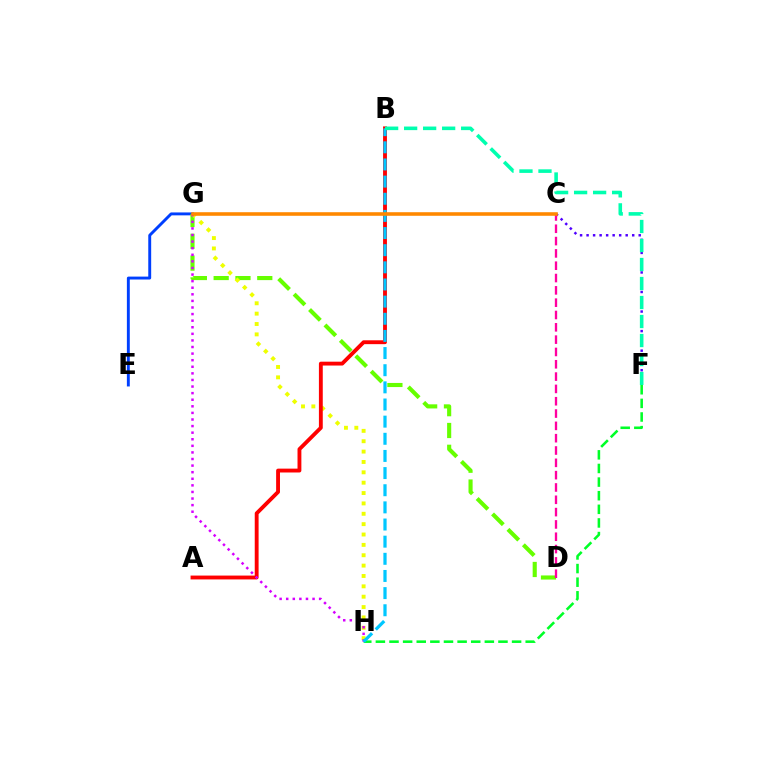{('E', 'G'): [{'color': '#003fff', 'line_style': 'solid', 'thickness': 2.09}], ('D', 'G'): [{'color': '#66ff00', 'line_style': 'dashed', 'thickness': 2.96}], ('C', 'F'): [{'color': '#4f00ff', 'line_style': 'dotted', 'thickness': 1.77}], ('G', 'H'): [{'color': '#eeff00', 'line_style': 'dotted', 'thickness': 2.82}, {'color': '#d600ff', 'line_style': 'dotted', 'thickness': 1.79}], ('F', 'H'): [{'color': '#00ff27', 'line_style': 'dashed', 'thickness': 1.85}], ('C', 'D'): [{'color': '#ff00a0', 'line_style': 'dashed', 'thickness': 1.67}], ('A', 'B'): [{'color': '#ff0000', 'line_style': 'solid', 'thickness': 2.78}], ('B', 'H'): [{'color': '#00c7ff', 'line_style': 'dashed', 'thickness': 2.33}], ('B', 'F'): [{'color': '#00ffaf', 'line_style': 'dashed', 'thickness': 2.58}], ('C', 'G'): [{'color': '#ff8800', 'line_style': 'solid', 'thickness': 2.58}]}